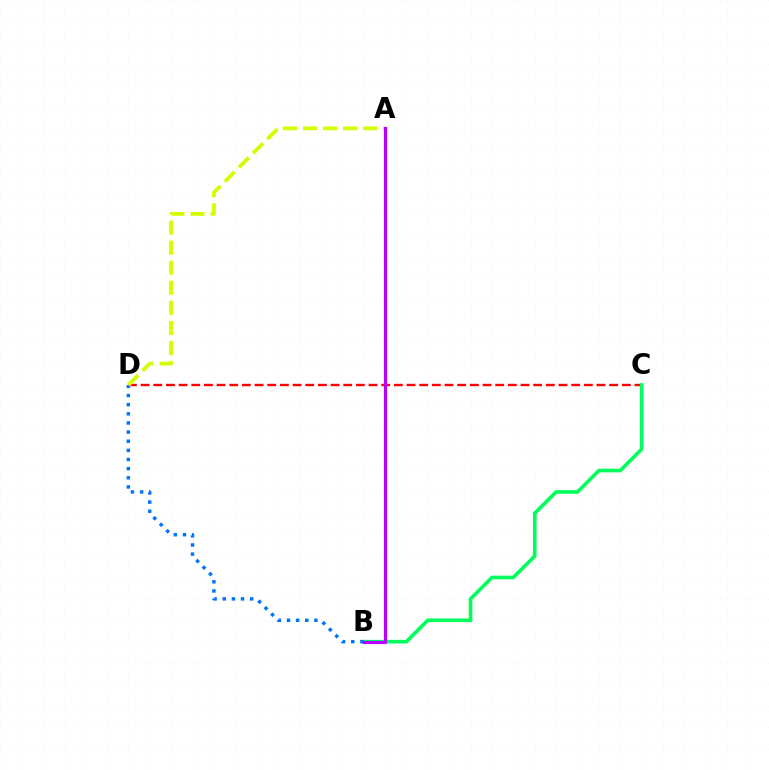{('C', 'D'): [{'color': '#ff0000', 'line_style': 'dashed', 'thickness': 1.72}], ('B', 'C'): [{'color': '#00ff5c', 'line_style': 'solid', 'thickness': 2.62}], ('B', 'D'): [{'color': '#0074ff', 'line_style': 'dotted', 'thickness': 2.48}], ('A', 'D'): [{'color': '#d1ff00', 'line_style': 'dashed', 'thickness': 2.73}], ('A', 'B'): [{'color': '#b900ff', 'line_style': 'solid', 'thickness': 2.29}]}